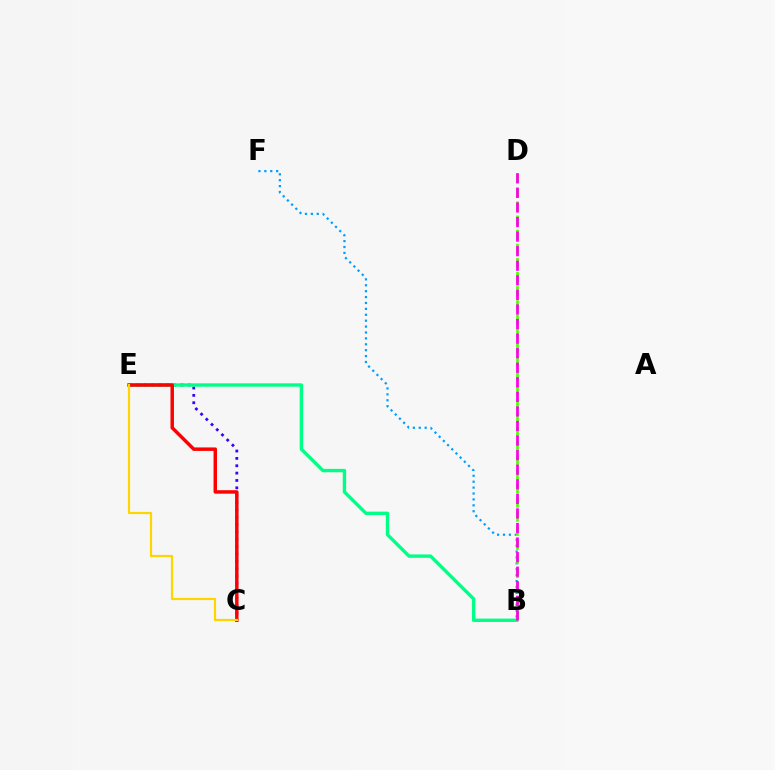{('C', 'E'): [{'color': '#3700ff', 'line_style': 'dotted', 'thickness': 2.0}, {'color': '#ff0000', 'line_style': 'solid', 'thickness': 2.5}, {'color': '#ffd500', 'line_style': 'solid', 'thickness': 1.58}], ('B', 'E'): [{'color': '#00ff86', 'line_style': 'solid', 'thickness': 2.44}], ('B', 'F'): [{'color': '#009eff', 'line_style': 'dotted', 'thickness': 1.6}], ('B', 'D'): [{'color': '#4fff00', 'line_style': 'dashed', 'thickness': 1.92}, {'color': '#ff00ed', 'line_style': 'dashed', 'thickness': 1.98}]}